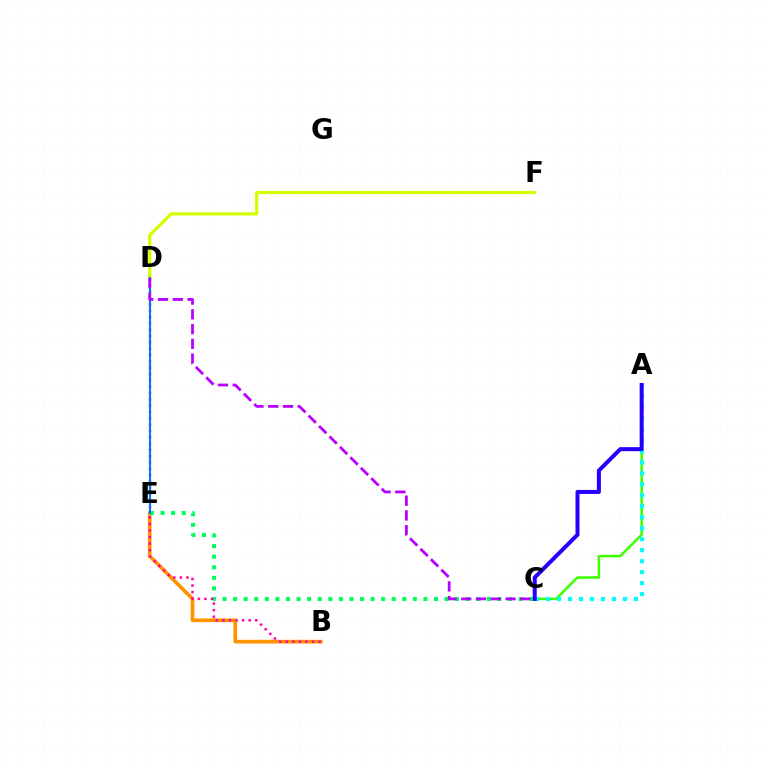{('B', 'E'): [{'color': '#ff9400', 'line_style': 'solid', 'thickness': 2.67}, {'color': '#ff00ac', 'line_style': 'dotted', 'thickness': 1.78}], ('D', 'F'): [{'color': '#d1ff00', 'line_style': 'solid', 'thickness': 2.31}], ('D', 'E'): [{'color': '#ff0000', 'line_style': 'dotted', 'thickness': 1.72}, {'color': '#0074ff', 'line_style': 'solid', 'thickness': 1.53}], ('C', 'E'): [{'color': '#00ff5c', 'line_style': 'dotted', 'thickness': 2.87}], ('A', 'C'): [{'color': '#3dff00', 'line_style': 'solid', 'thickness': 1.82}, {'color': '#00fff6', 'line_style': 'dotted', 'thickness': 2.98}, {'color': '#2500ff', 'line_style': 'solid', 'thickness': 2.89}], ('C', 'D'): [{'color': '#b900ff', 'line_style': 'dashed', 'thickness': 2.01}]}